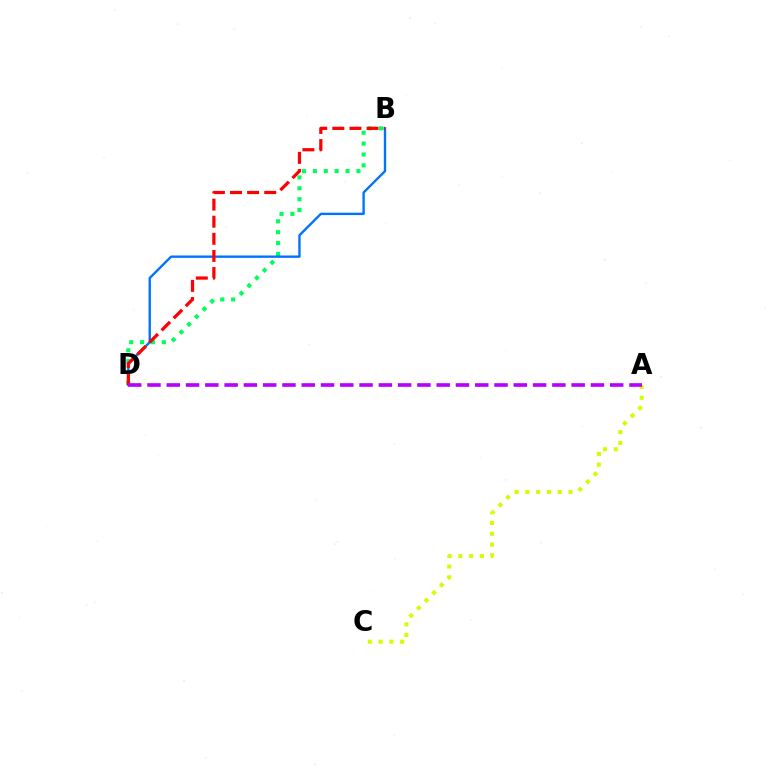{('B', 'D'): [{'color': '#00ff5c', 'line_style': 'dotted', 'thickness': 2.96}, {'color': '#0074ff', 'line_style': 'solid', 'thickness': 1.72}, {'color': '#ff0000', 'line_style': 'dashed', 'thickness': 2.32}], ('A', 'C'): [{'color': '#d1ff00', 'line_style': 'dotted', 'thickness': 2.93}], ('A', 'D'): [{'color': '#b900ff', 'line_style': 'dashed', 'thickness': 2.62}]}